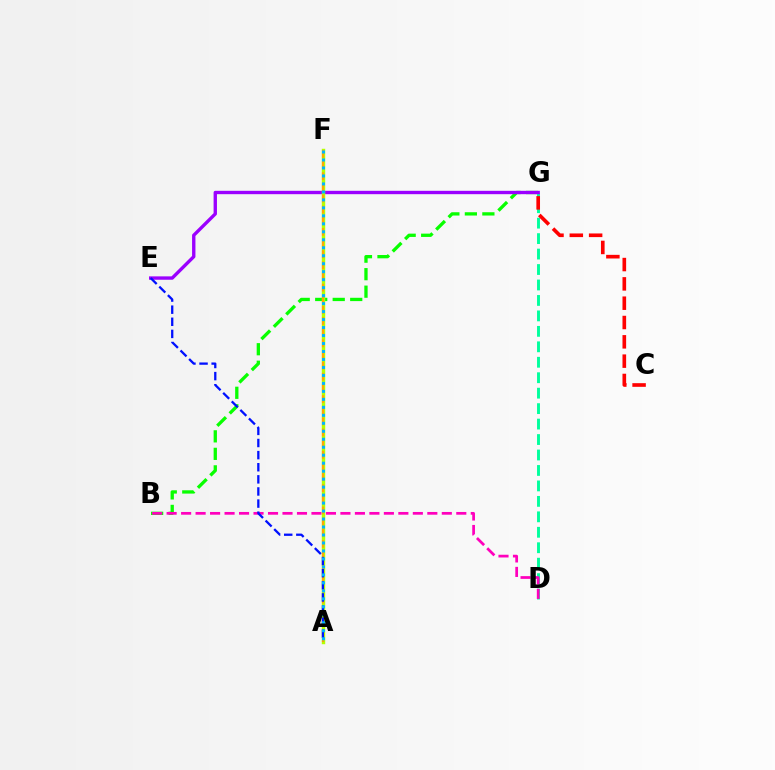{('B', 'G'): [{'color': '#08ff00', 'line_style': 'dashed', 'thickness': 2.38}], ('D', 'G'): [{'color': '#00ff9d', 'line_style': 'dashed', 'thickness': 2.1}], ('E', 'G'): [{'color': '#9b00ff', 'line_style': 'solid', 'thickness': 2.42}], ('B', 'D'): [{'color': '#ff00bd', 'line_style': 'dashed', 'thickness': 1.97}], ('C', 'G'): [{'color': '#ff0000', 'line_style': 'dashed', 'thickness': 2.62}], ('A', 'F'): [{'color': '#b3ff00', 'line_style': 'solid', 'thickness': 2.48}, {'color': '#ffa500', 'line_style': 'dashed', 'thickness': 1.51}, {'color': '#00b5ff', 'line_style': 'dotted', 'thickness': 2.17}], ('A', 'E'): [{'color': '#0010ff', 'line_style': 'dashed', 'thickness': 1.65}]}